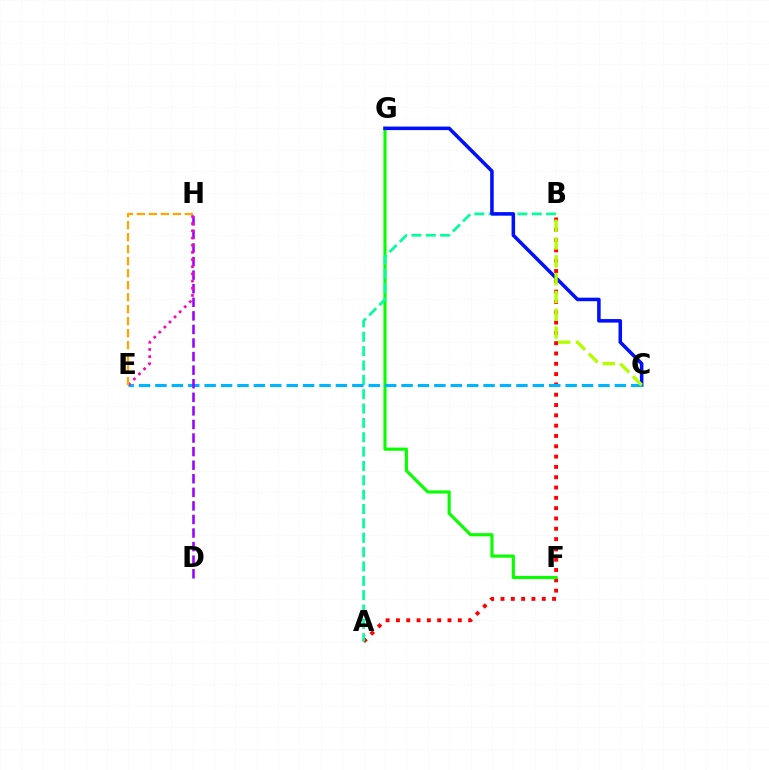{('A', 'B'): [{'color': '#ff0000', 'line_style': 'dotted', 'thickness': 2.8}, {'color': '#00ff9d', 'line_style': 'dashed', 'thickness': 1.95}], ('F', 'G'): [{'color': '#08ff00', 'line_style': 'solid', 'thickness': 2.26}], ('C', 'G'): [{'color': '#0010ff', 'line_style': 'solid', 'thickness': 2.55}], ('C', 'E'): [{'color': '#00b5ff', 'line_style': 'dashed', 'thickness': 2.23}], ('D', 'H'): [{'color': '#9b00ff', 'line_style': 'dashed', 'thickness': 1.84}], ('B', 'C'): [{'color': '#b3ff00', 'line_style': 'dashed', 'thickness': 2.42}], ('E', 'H'): [{'color': '#ff00bd', 'line_style': 'dotted', 'thickness': 1.95}, {'color': '#ffa500', 'line_style': 'dashed', 'thickness': 1.63}]}